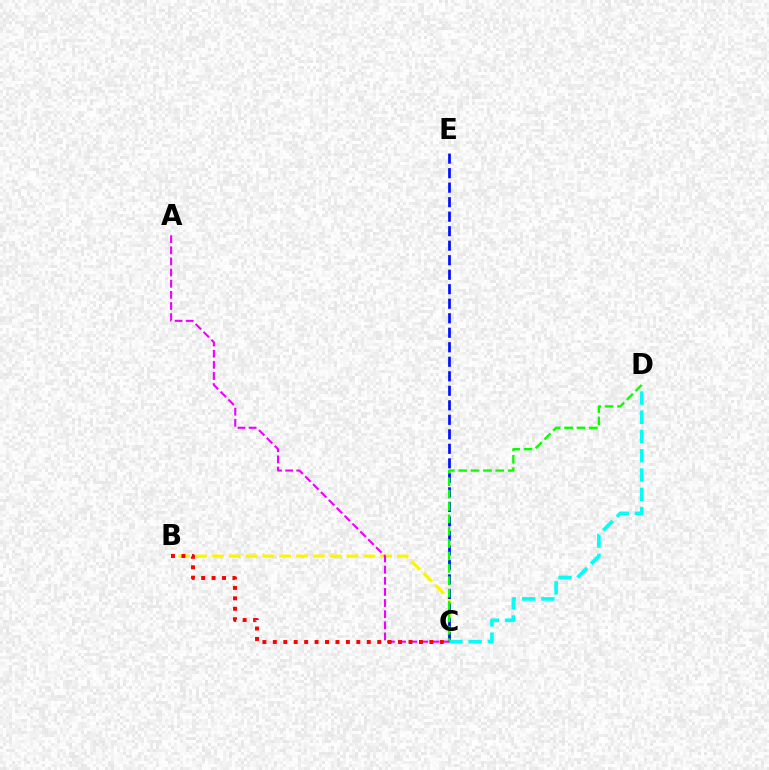{('B', 'C'): [{'color': '#fcf500', 'line_style': 'dashed', 'thickness': 2.28}, {'color': '#ff0000', 'line_style': 'dotted', 'thickness': 2.84}], ('C', 'E'): [{'color': '#0010ff', 'line_style': 'dashed', 'thickness': 1.97}], ('C', 'D'): [{'color': '#00fff6', 'line_style': 'dashed', 'thickness': 2.62}, {'color': '#08ff00', 'line_style': 'dashed', 'thickness': 1.68}], ('A', 'C'): [{'color': '#ee00ff', 'line_style': 'dashed', 'thickness': 1.51}]}